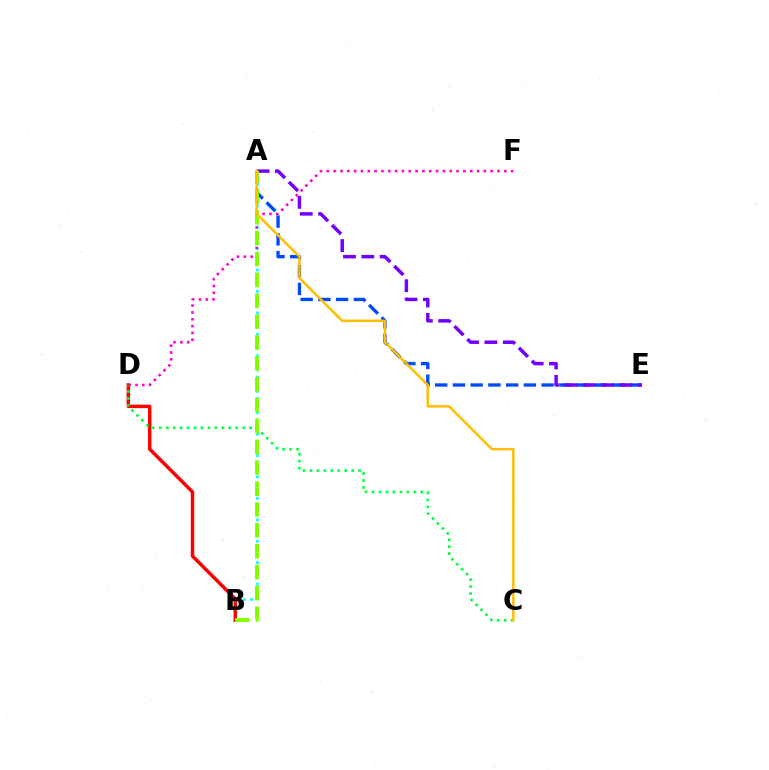{('A', 'B'): [{'color': '#00fff6', 'line_style': 'dotted', 'thickness': 1.94}, {'color': '#84ff00', 'line_style': 'dashed', 'thickness': 2.84}], ('D', 'F'): [{'color': '#ff00cf', 'line_style': 'dotted', 'thickness': 1.86}], ('B', 'D'): [{'color': '#ff0000', 'line_style': 'solid', 'thickness': 2.5}], ('A', 'E'): [{'color': '#004bff', 'line_style': 'dashed', 'thickness': 2.41}, {'color': '#7200ff', 'line_style': 'dashed', 'thickness': 2.49}], ('C', 'D'): [{'color': '#00ff39', 'line_style': 'dotted', 'thickness': 1.89}], ('A', 'C'): [{'color': '#ffbd00', 'line_style': 'solid', 'thickness': 1.79}]}